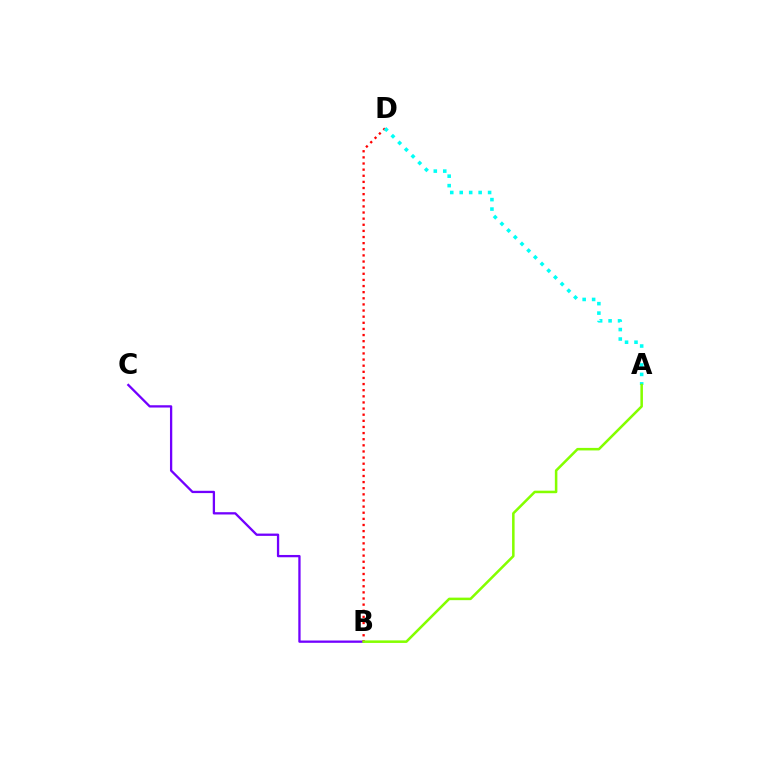{('B', 'C'): [{'color': '#7200ff', 'line_style': 'solid', 'thickness': 1.65}], ('B', 'D'): [{'color': '#ff0000', 'line_style': 'dotted', 'thickness': 1.66}], ('A', 'D'): [{'color': '#00fff6', 'line_style': 'dotted', 'thickness': 2.57}], ('A', 'B'): [{'color': '#84ff00', 'line_style': 'solid', 'thickness': 1.82}]}